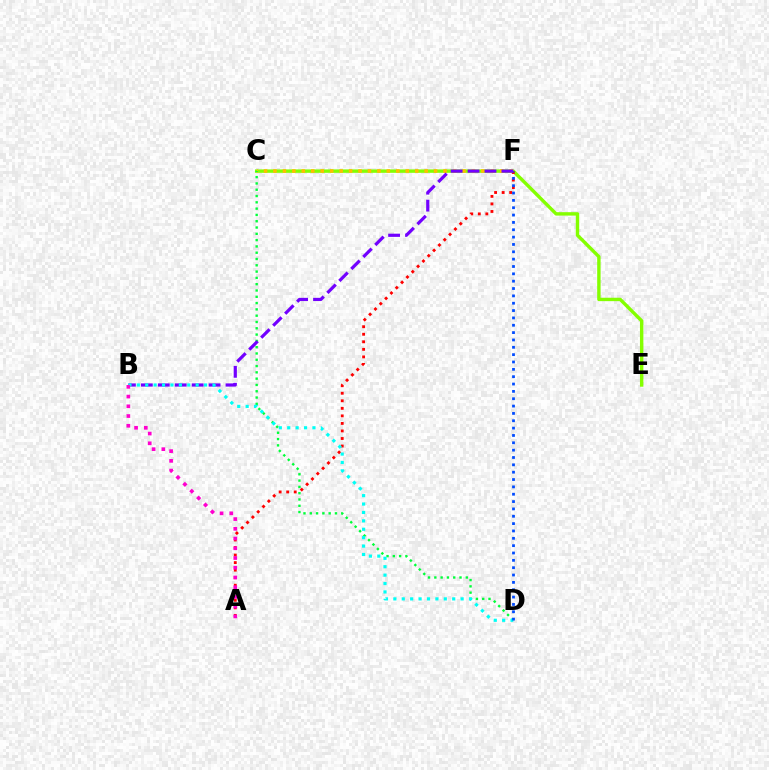{('C', 'E'): [{'color': '#84ff00', 'line_style': 'solid', 'thickness': 2.45}], ('C', 'F'): [{'color': '#ffbd00', 'line_style': 'dotted', 'thickness': 2.57}], ('C', 'D'): [{'color': '#00ff39', 'line_style': 'dotted', 'thickness': 1.71}], ('A', 'F'): [{'color': '#ff0000', 'line_style': 'dotted', 'thickness': 2.05}], ('B', 'F'): [{'color': '#7200ff', 'line_style': 'dashed', 'thickness': 2.3}], ('B', 'D'): [{'color': '#00fff6', 'line_style': 'dotted', 'thickness': 2.28}], ('D', 'F'): [{'color': '#004bff', 'line_style': 'dotted', 'thickness': 2.0}], ('A', 'B'): [{'color': '#ff00cf', 'line_style': 'dotted', 'thickness': 2.64}]}